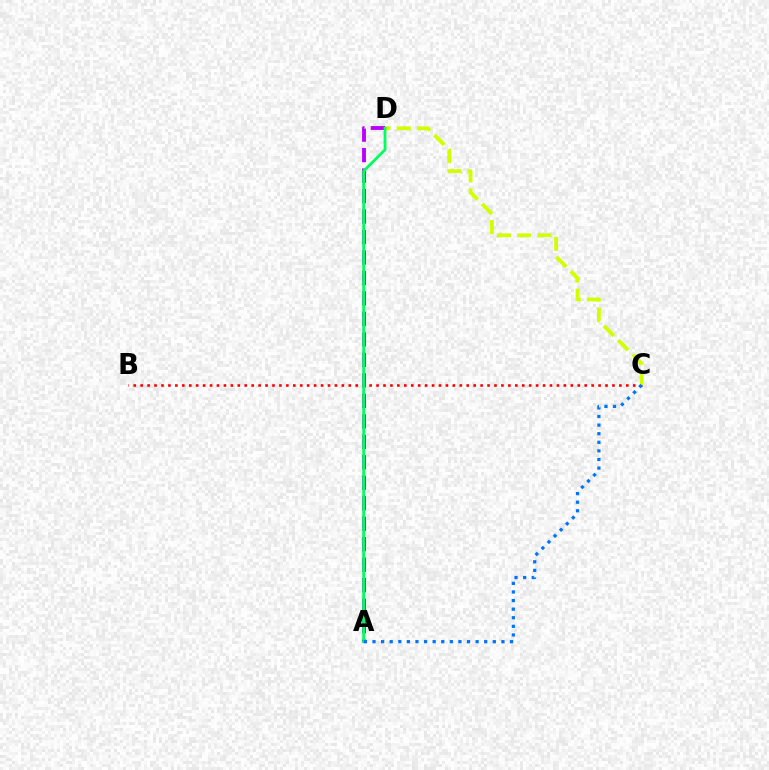{('B', 'C'): [{'color': '#ff0000', 'line_style': 'dotted', 'thickness': 1.89}], ('A', 'D'): [{'color': '#b900ff', 'line_style': 'dashed', 'thickness': 2.78}, {'color': '#00ff5c', 'line_style': 'solid', 'thickness': 1.98}], ('C', 'D'): [{'color': '#d1ff00', 'line_style': 'dashed', 'thickness': 2.75}], ('A', 'C'): [{'color': '#0074ff', 'line_style': 'dotted', 'thickness': 2.33}]}